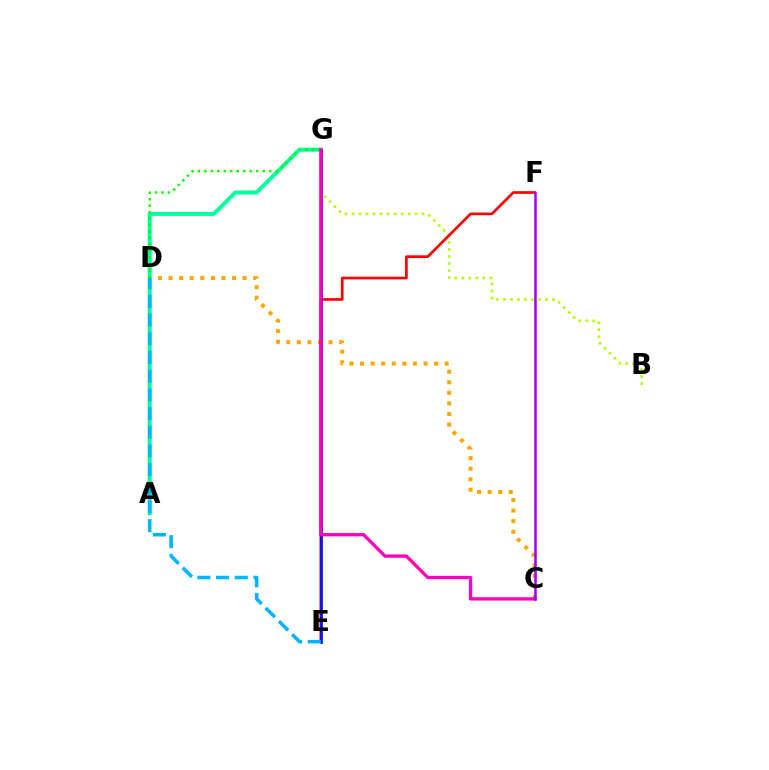{('B', 'G'): [{'color': '#b3ff00', 'line_style': 'dotted', 'thickness': 1.91}], ('A', 'G'): [{'color': '#00ff9d', 'line_style': 'solid', 'thickness': 2.86}], ('C', 'D'): [{'color': '#ffa500', 'line_style': 'dotted', 'thickness': 2.87}], ('E', 'F'): [{'color': '#ff0000', 'line_style': 'solid', 'thickness': 1.93}], ('E', 'G'): [{'color': '#0010ff', 'line_style': 'solid', 'thickness': 1.94}], ('D', 'G'): [{'color': '#08ff00', 'line_style': 'dotted', 'thickness': 1.76}], ('D', 'E'): [{'color': '#00b5ff', 'line_style': 'dashed', 'thickness': 2.54}], ('C', 'G'): [{'color': '#ff00bd', 'line_style': 'solid', 'thickness': 2.38}], ('C', 'F'): [{'color': '#9b00ff', 'line_style': 'solid', 'thickness': 1.81}]}